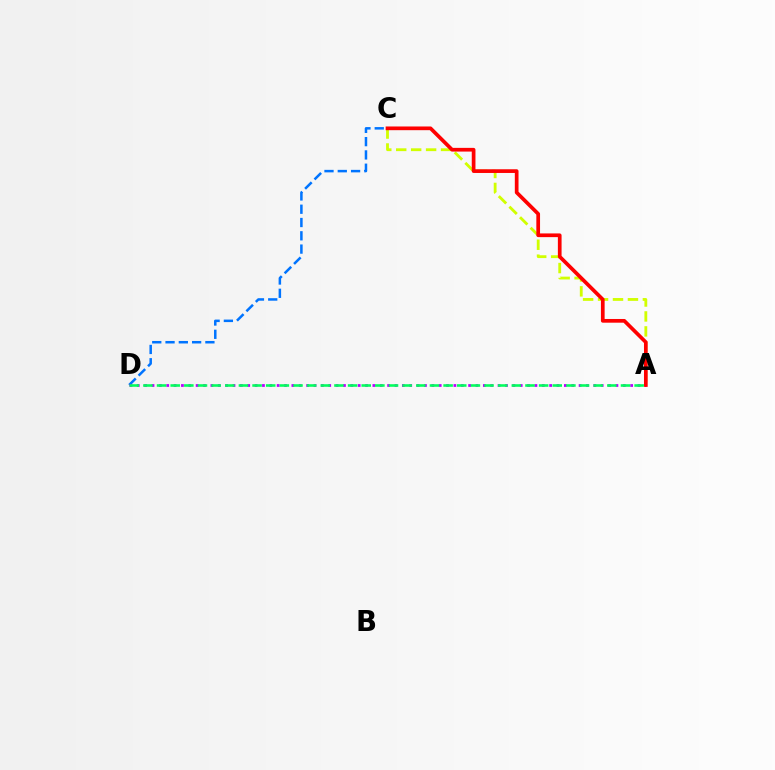{('C', 'D'): [{'color': '#0074ff', 'line_style': 'dashed', 'thickness': 1.81}], ('A', 'C'): [{'color': '#d1ff00', 'line_style': 'dashed', 'thickness': 2.03}, {'color': '#ff0000', 'line_style': 'solid', 'thickness': 2.67}], ('A', 'D'): [{'color': '#b900ff', 'line_style': 'dotted', 'thickness': 2.0}, {'color': '#00ff5c', 'line_style': 'dashed', 'thickness': 1.85}]}